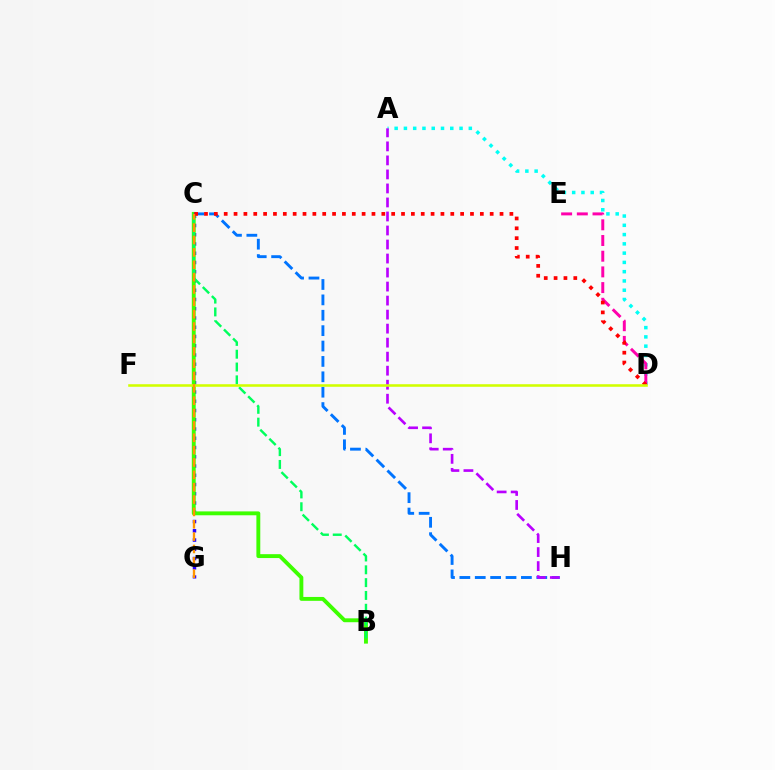{('C', 'G'): [{'color': '#2500ff', 'line_style': 'dotted', 'thickness': 2.51}, {'color': '#ff9400', 'line_style': 'dashed', 'thickness': 1.68}], ('A', 'D'): [{'color': '#00fff6', 'line_style': 'dotted', 'thickness': 2.52}], ('D', 'E'): [{'color': '#ff00ac', 'line_style': 'dashed', 'thickness': 2.13}], ('B', 'C'): [{'color': '#3dff00', 'line_style': 'solid', 'thickness': 2.79}, {'color': '#00ff5c', 'line_style': 'dashed', 'thickness': 1.74}], ('C', 'H'): [{'color': '#0074ff', 'line_style': 'dashed', 'thickness': 2.09}], ('A', 'H'): [{'color': '#b900ff', 'line_style': 'dashed', 'thickness': 1.9}], ('C', 'D'): [{'color': '#ff0000', 'line_style': 'dotted', 'thickness': 2.68}], ('D', 'F'): [{'color': '#d1ff00', 'line_style': 'solid', 'thickness': 1.84}]}